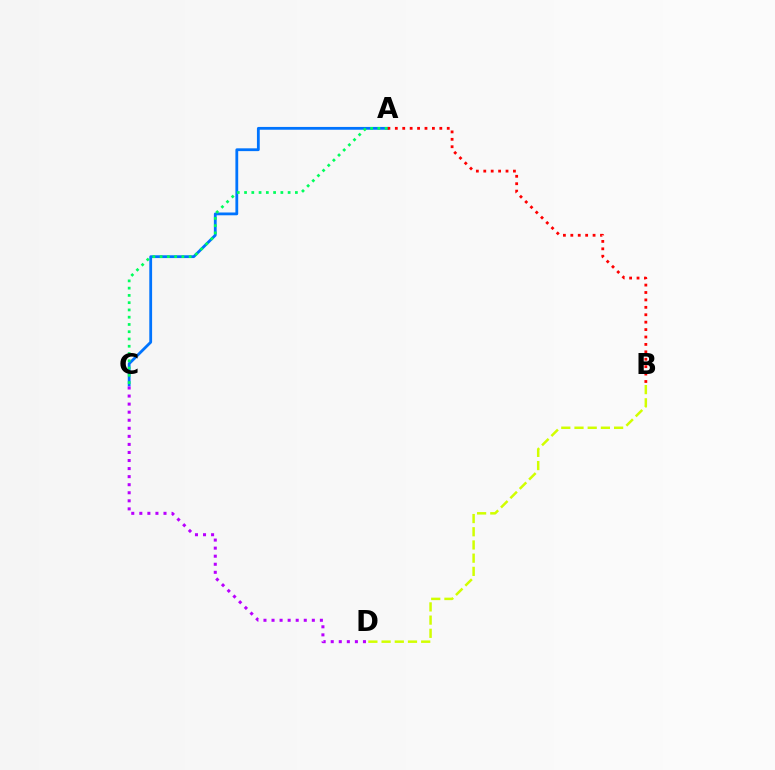{('A', 'C'): [{'color': '#0074ff', 'line_style': 'solid', 'thickness': 2.02}, {'color': '#00ff5c', 'line_style': 'dotted', 'thickness': 1.97}], ('A', 'B'): [{'color': '#ff0000', 'line_style': 'dotted', 'thickness': 2.02}], ('C', 'D'): [{'color': '#b900ff', 'line_style': 'dotted', 'thickness': 2.19}], ('B', 'D'): [{'color': '#d1ff00', 'line_style': 'dashed', 'thickness': 1.79}]}